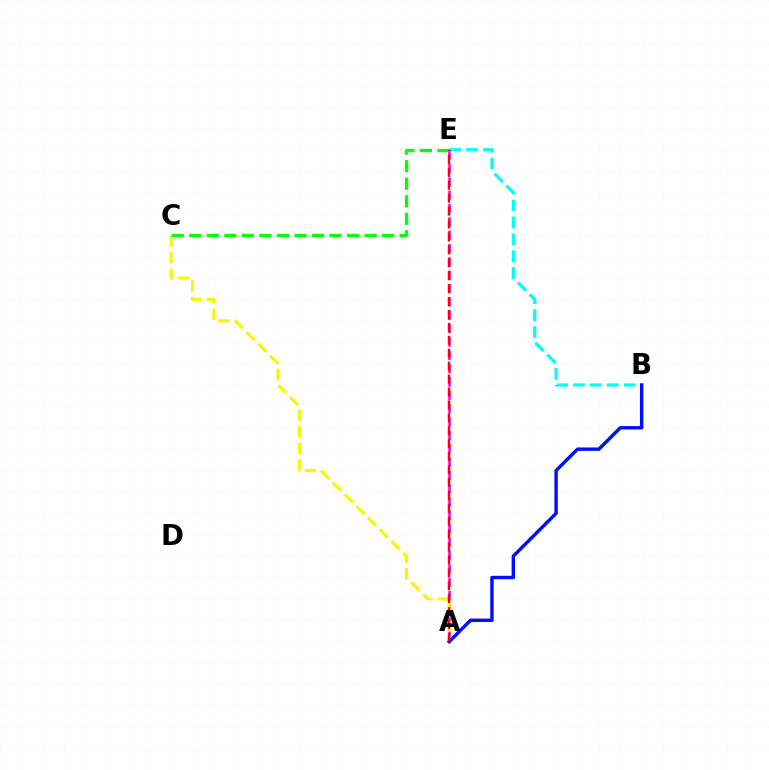{('B', 'E'): [{'color': '#00fff6', 'line_style': 'dashed', 'thickness': 2.3}], ('A', 'E'): [{'color': '#ee00ff', 'line_style': 'dashed', 'thickness': 1.81}, {'color': '#ff0000', 'line_style': 'dashed', 'thickness': 1.76}], ('A', 'C'): [{'color': '#fcf500', 'line_style': 'dashed', 'thickness': 2.25}], ('A', 'B'): [{'color': '#0010ff', 'line_style': 'solid', 'thickness': 2.46}], ('C', 'E'): [{'color': '#08ff00', 'line_style': 'dashed', 'thickness': 2.38}]}